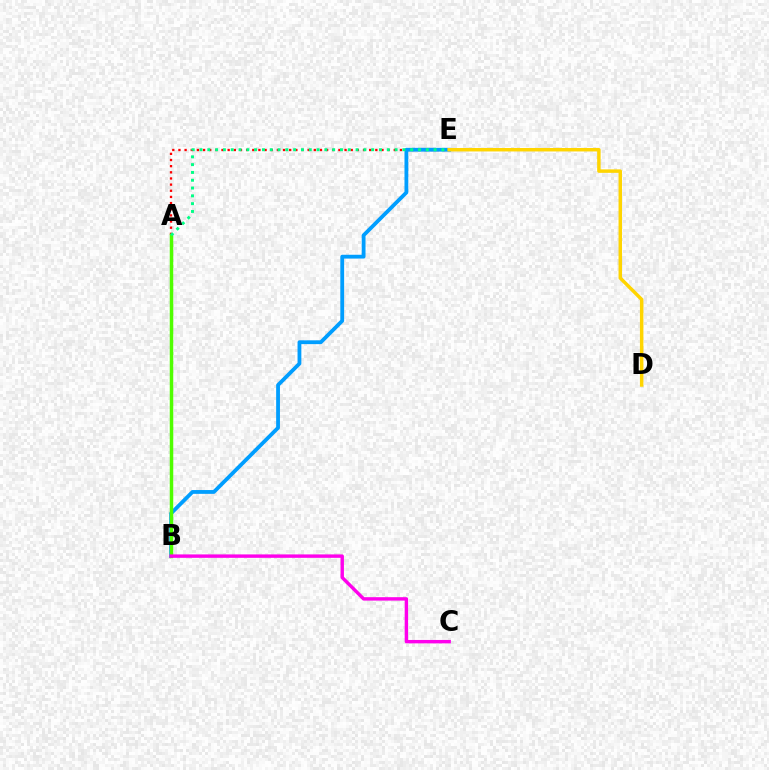{('A', 'E'): [{'color': '#ff0000', 'line_style': 'dotted', 'thickness': 1.67}, {'color': '#00ff86', 'line_style': 'dotted', 'thickness': 2.12}], ('B', 'E'): [{'color': '#009eff', 'line_style': 'solid', 'thickness': 2.74}], ('A', 'B'): [{'color': '#3700ff', 'line_style': 'solid', 'thickness': 1.85}, {'color': '#4fff00', 'line_style': 'solid', 'thickness': 2.51}], ('D', 'E'): [{'color': '#ffd500', 'line_style': 'solid', 'thickness': 2.5}], ('B', 'C'): [{'color': '#ff00ed', 'line_style': 'solid', 'thickness': 2.45}]}